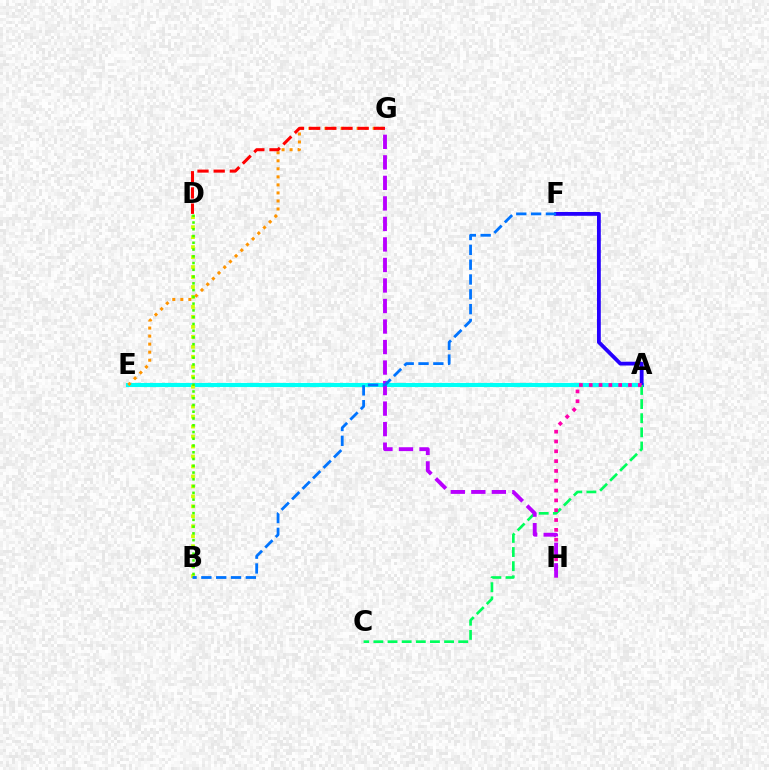{('A', 'E'): [{'color': '#00fff6', 'line_style': 'solid', 'thickness': 2.96}], ('A', 'F'): [{'color': '#2500ff', 'line_style': 'solid', 'thickness': 2.75}], ('A', 'C'): [{'color': '#00ff5c', 'line_style': 'dashed', 'thickness': 1.92}], ('E', 'G'): [{'color': '#ff9400', 'line_style': 'dotted', 'thickness': 2.18}], ('A', 'H'): [{'color': '#ff00ac', 'line_style': 'dotted', 'thickness': 2.67}], ('D', 'G'): [{'color': '#ff0000', 'line_style': 'dashed', 'thickness': 2.2}], ('G', 'H'): [{'color': '#b900ff', 'line_style': 'dashed', 'thickness': 2.79}], ('B', 'D'): [{'color': '#d1ff00', 'line_style': 'dotted', 'thickness': 2.71}, {'color': '#3dff00', 'line_style': 'dotted', 'thickness': 1.84}], ('B', 'F'): [{'color': '#0074ff', 'line_style': 'dashed', 'thickness': 2.01}]}